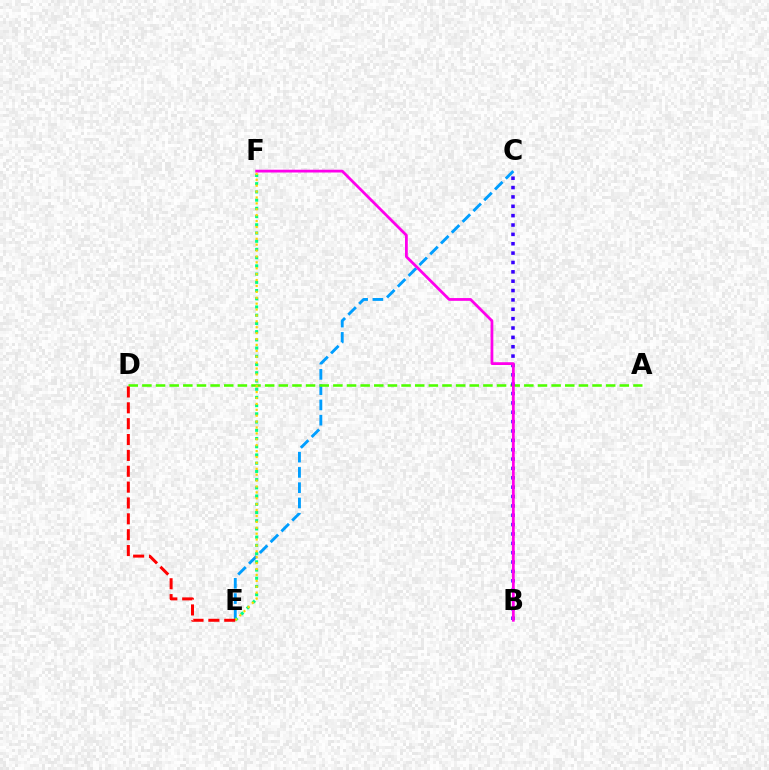{('C', 'E'): [{'color': '#009eff', 'line_style': 'dashed', 'thickness': 2.07}], ('A', 'D'): [{'color': '#4fff00', 'line_style': 'dashed', 'thickness': 1.85}], ('B', 'C'): [{'color': '#3700ff', 'line_style': 'dotted', 'thickness': 2.54}], ('B', 'F'): [{'color': '#ff00ed', 'line_style': 'solid', 'thickness': 2.0}], ('E', 'F'): [{'color': '#00ff86', 'line_style': 'dotted', 'thickness': 2.23}, {'color': '#ffd500', 'line_style': 'dotted', 'thickness': 1.6}], ('D', 'E'): [{'color': '#ff0000', 'line_style': 'dashed', 'thickness': 2.15}]}